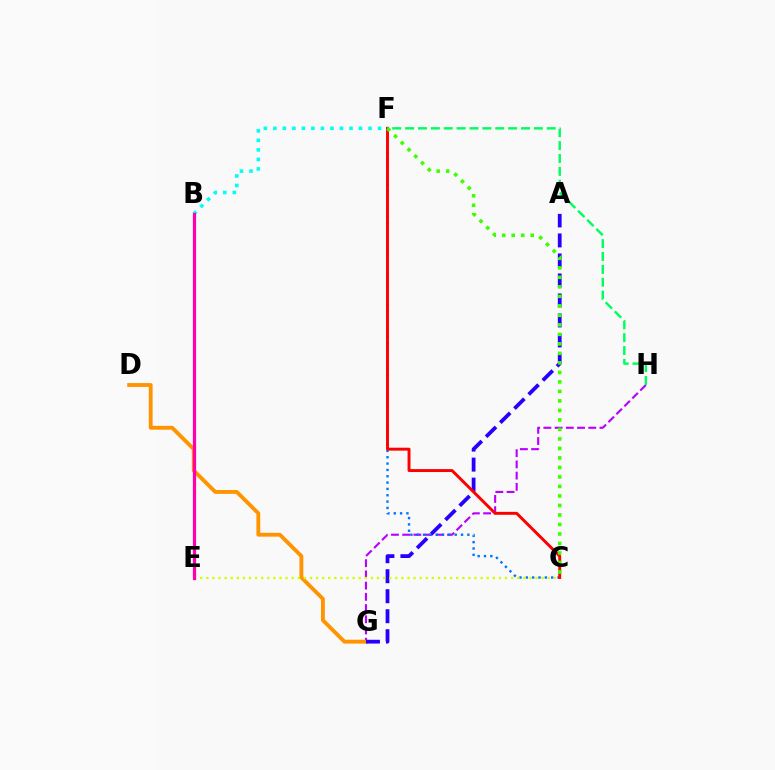{('G', 'H'): [{'color': '#b900ff', 'line_style': 'dashed', 'thickness': 1.52}], ('D', 'G'): [{'color': '#ff9400', 'line_style': 'solid', 'thickness': 2.77}], ('C', 'F'): [{'color': '#0074ff', 'line_style': 'dotted', 'thickness': 1.72}, {'color': '#ff0000', 'line_style': 'solid', 'thickness': 2.11}, {'color': '#3dff00', 'line_style': 'dotted', 'thickness': 2.58}], ('A', 'G'): [{'color': '#2500ff', 'line_style': 'dashed', 'thickness': 2.72}], ('C', 'E'): [{'color': '#d1ff00', 'line_style': 'dotted', 'thickness': 1.66}], ('F', 'H'): [{'color': '#00ff5c', 'line_style': 'dashed', 'thickness': 1.75}], ('B', 'F'): [{'color': '#00fff6', 'line_style': 'dotted', 'thickness': 2.59}], ('B', 'E'): [{'color': '#ff00ac', 'line_style': 'solid', 'thickness': 2.33}]}